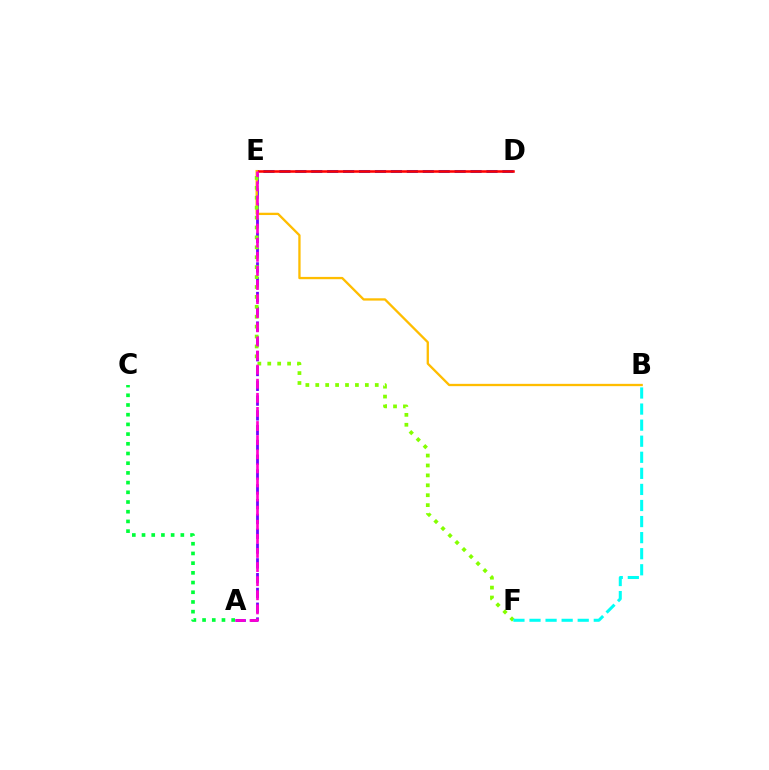{('D', 'E'): [{'color': '#004bff', 'line_style': 'dashed', 'thickness': 2.16}, {'color': '#ff0000', 'line_style': 'solid', 'thickness': 1.82}], ('A', 'E'): [{'color': '#7200ff', 'line_style': 'dashed', 'thickness': 2.01}, {'color': '#ff00cf', 'line_style': 'dashed', 'thickness': 1.92}], ('A', 'C'): [{'color': '#00ff39', 'line_style': 'dotted', 'thickness': 2.64}], ('B', 'E'): [{'color': '#ffbd00', 'line_style': 'solid', 'thickness': 1.66}], ('E', 'F'): [{'color': '#84ff00', 'line_style': 'dotted', 'thickness': 2.69}], ('B', 'F'): [{'color': '#00fff6', 'line_style': 'dashed', 'thickness': 2.18}]}